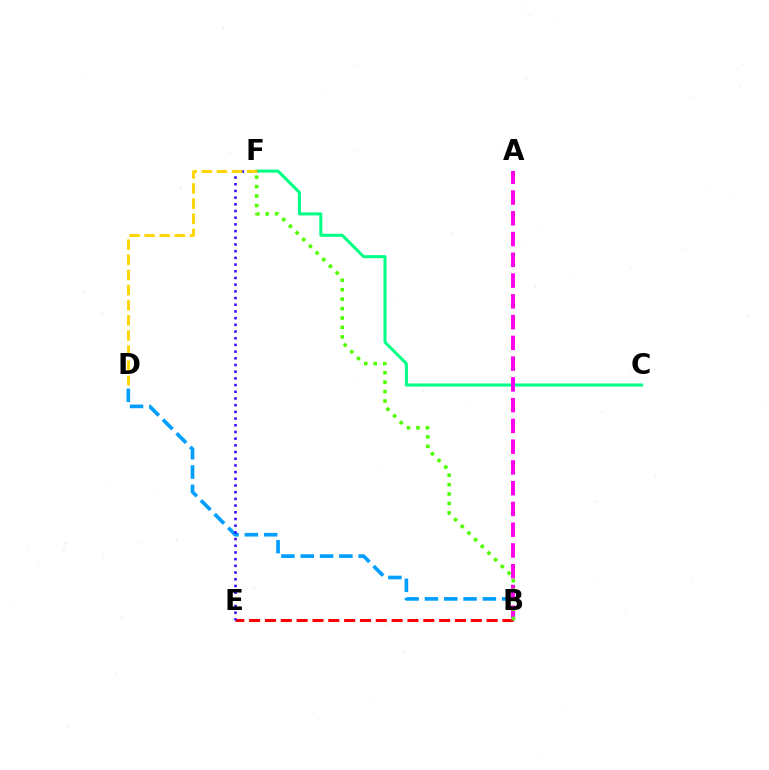{('B', 'D'): [{'color': '#009eff', 'line_style': 'dashed', 'thickness': 2.62}], ('B', 'E'): [{'color': '#ff0000', 'line_style': 'dashed', 'thickness': 2.15}], ('C', 'F'): [{'color': '#00ff86', 'line_style': 'solid', 'thickness': 2.18}], ('A', 'B'): [{'color': '#ff00ed', 'line_style': 'dashed', 'thickness': 2.82}], ('E', 'F'): [{'color': '#3700ff', 'line_style': 'dotted', 'thickness': 1.82}], ('B', 'F'): [{'color': '#4fff00', 'line_style': 'dotted', 'thickness': 2.56}], ('D', 'F'): [{'color': '#ffd500', 'line_style': 'dashed', 'thickness': 2.06}]}